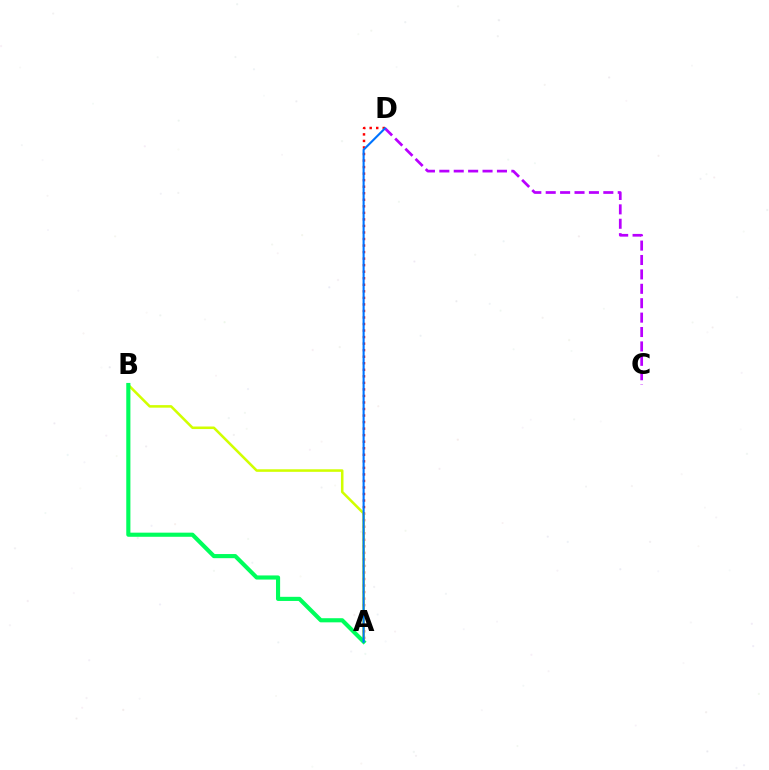{('C', 'D'): [{'color': '#b900ff', 'line_style': 'dashed', 'thickness': 1.96}], ('A', 'D'): [{'color': '#ff0000', 'line_style': 'dotted', 'thickness': 1.78}, {'color': '#0074ff', 'line_style': 'solid', 'thickness': 1.52}], ('A', 'B'): [{'color': '#d1ff00', 'line_style': 'solid', 'thickness': 1.83}, {'color': '#00ff5c', 'line_style': 'solid', 'thickness': 2.97}]}